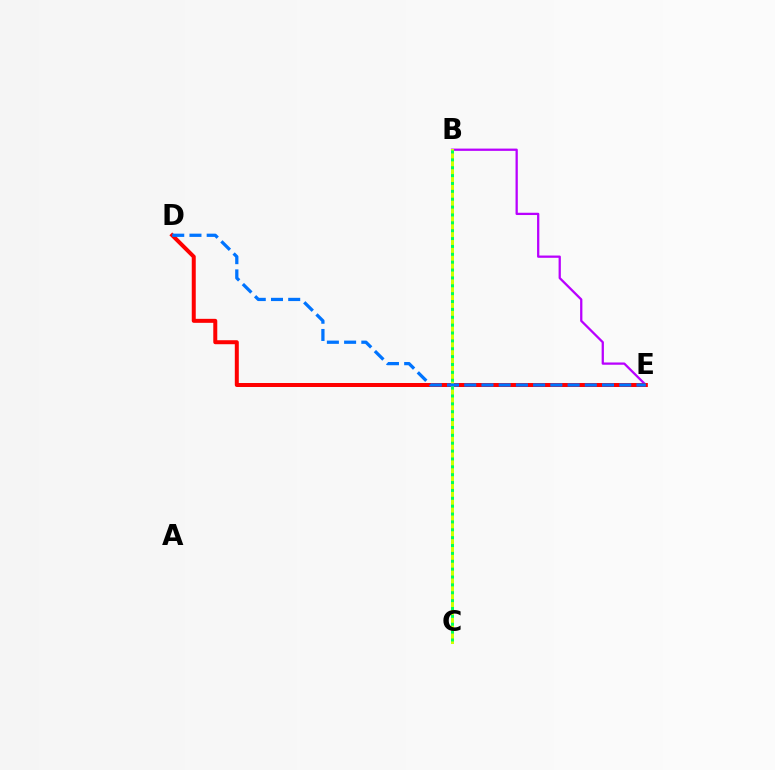{('B', 'E'): [{'color': '#b900ff', 'line_style': 'solid', 'thickness': 1.64}], ('D', 'E'): [{'color': '#ff0000', 'line_style': 'solid', 'thickness': 2.88}, {'color': '#0074ff', 'line_style': 'dashed', 'thickness': 2.34}], ('B', 'C'): [{'color': '#d1ff00', 'line_style': 'solid', 'thickness': 2.15}, {'color': '#00ff5c', 'line_style': 'dotted', 'thickness': 2.14}]}